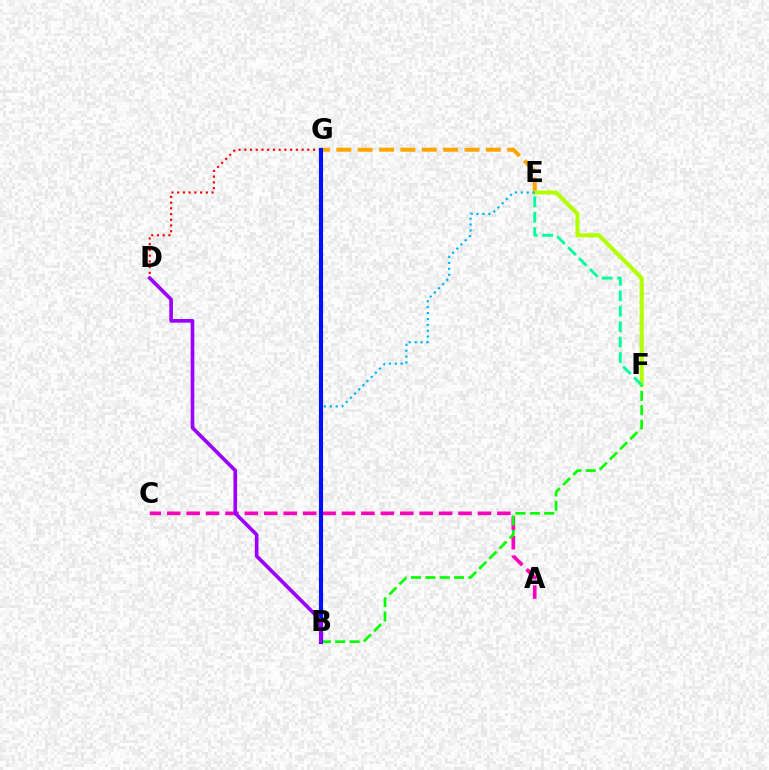{('E', 'G'): [{'color': '#ffa500', 'line_style': 'dashed', 'thickness': 2.9}], ('D', 'G'): [{'color': '#ff0000', 'line_style': 'dotted', 'thickness': 1.56}], ('A', 'C'): [{'color': '#ff00bd', 'line_style': 'dashed', 'thickness': 2.64}], ('E', 'F'): [{'color': '#b3ff00', 'line_style': 'solid', 'thickness': 2.92}, {'color': '#00ff9d', 'line_style': 'dashed', 'thickness': 2.1}], ('B', 'F'): [{'color': '#08ff00', 'line_style': 'dashed', 'thickness': 1.95}], ('B', 'E'): [{'color': '#00b5ff', 'line_style': 'dotted', 'thickness': 1.6}], ('B', 'G'): [{'color': '#0010ff', 'line_style': 'solid', 'thickness': 2.97}], ('B', 'D'): [{'color': '#9b00ff', 'line_style': 'solid', 'thickness': 2.62}]}